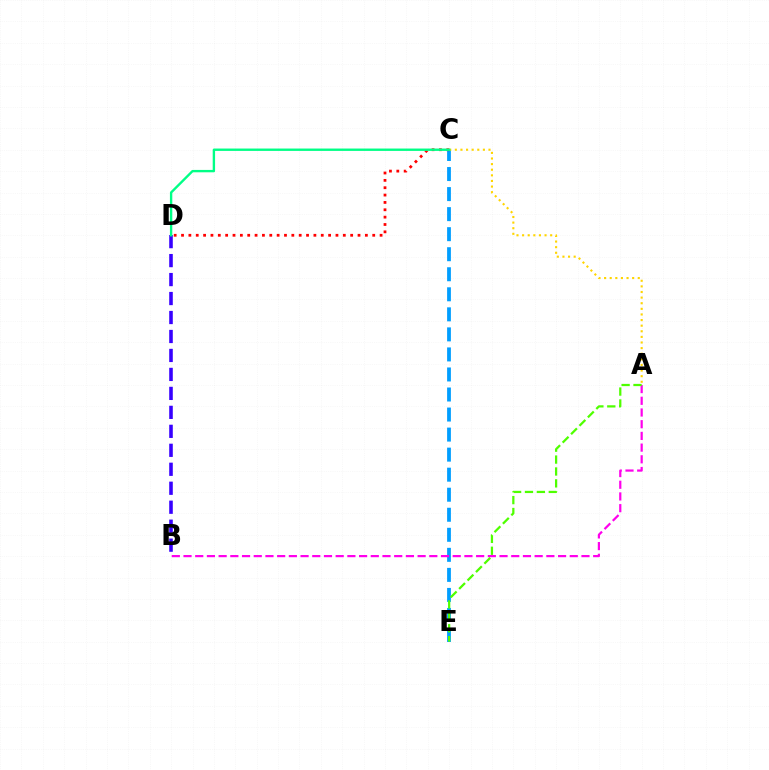{('C', 'E'): [{'color': '#009eff', 'line_style': 'dashed', 'thickness': 2.72}], ('C', 'D'): [{'color': '#ff0000', 'line_style': 'dotted', 'thickness': 2.0}, {'color': '#00ff86', 'line_style': 'solid', 'thickness': 1.71}], ('B', 'D'): [{'color': '#3700ff', 'line_style': 'dashed', 'thickness': 2.58}], ('A', 'C'): [{'color': '#ffd500', 'line_style': 'dotted', 'thickness': 1.52}], ('A', 'B'): [{'color': '#ff00ed', 'line_style': 'dashed', 'thickness': 1.59}], ('A', 'E'): [{'color': '#4fff00', 'line_style': 'dashed', 'thickness': 1.62}]}